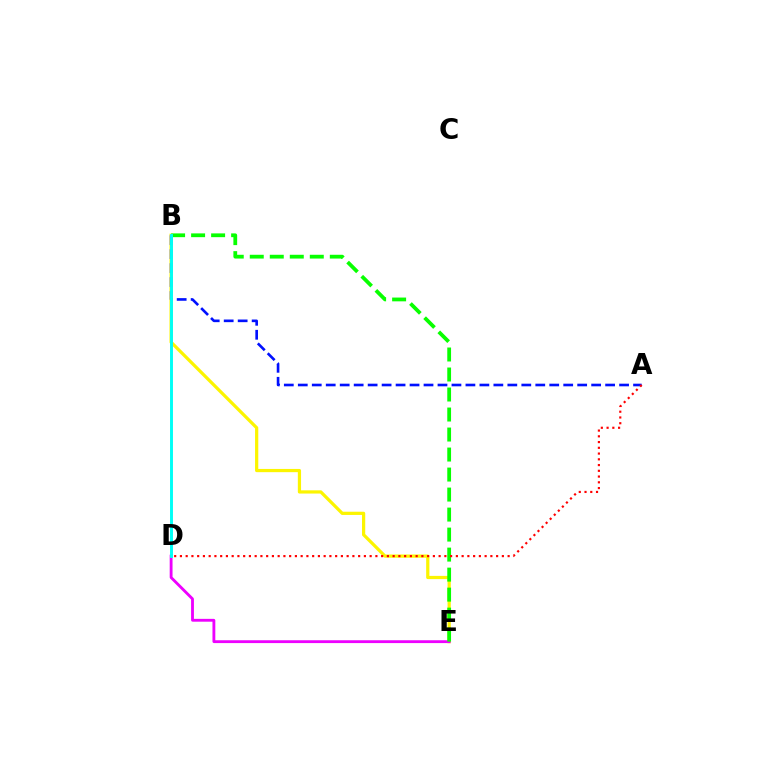{('B', 'E'): [{'color': '#fcf500', 'line_style': 'solid', 'thickness': 2.32}, {'color': '#08ff00', 'line_style': 'dashed', 'thickness': 2.72}], ('A', 'B'): [{'color': '#0010ff', 'line_style': 'dashed', 'thickness': 1.9}], ('D', 'E'): [{'color': '#ee00ff', 'line_style': 'solid', 'thickness': 2.04}], ('A', 'D'): [{'color': '#ff0000', 'line_style': 'dotted', 'thickness': 1.56}], ('B', 'D'): [{'color': '#00fff6', 'line_style': 'solid', 'thickness': 2.11}]}